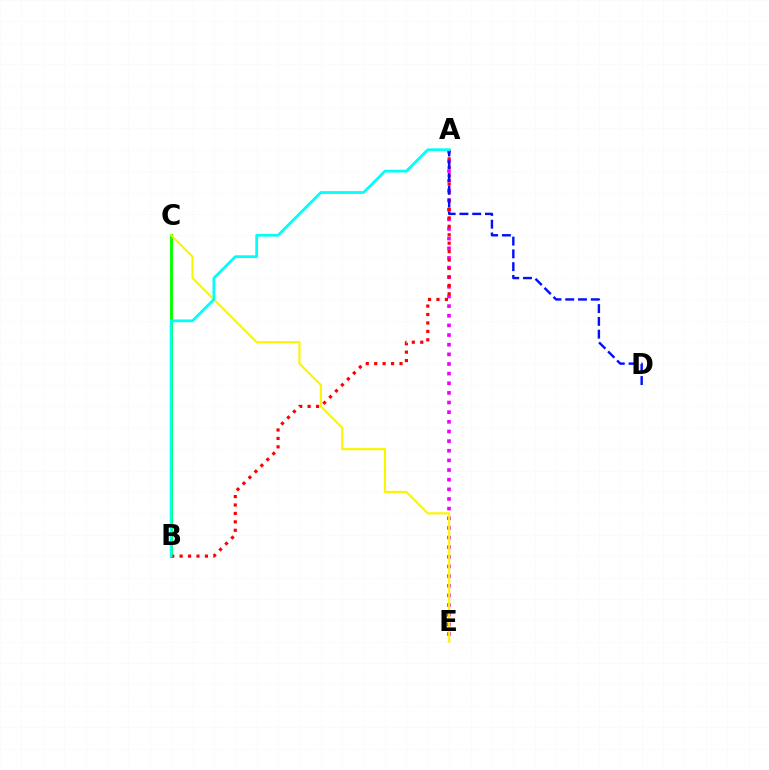{('B', 'C'): [{'color': '#08ff00', 'line_style': 'solid', 'thickness': 2.09}], ('A', 'E'): [{'color': '#ee00ff', 'line_style': 'dotted', 'thickness': 2.62}], ('C', 'E'): [{'color': '#fcf500', 'line_style': 'solid', 'thickness': 1.55}], ('A', 'B'): [{'color': '#ff0000', 'line_style': 'dotted', 'thickness': 2.29}, {'color': '#00fff6', 'line_style': 'solid', 'thickness': 1.98}], ('A', 'D'): [{'color': '#0010ff', 'line_style': 'dashed', 'thickness': 1.74}]}